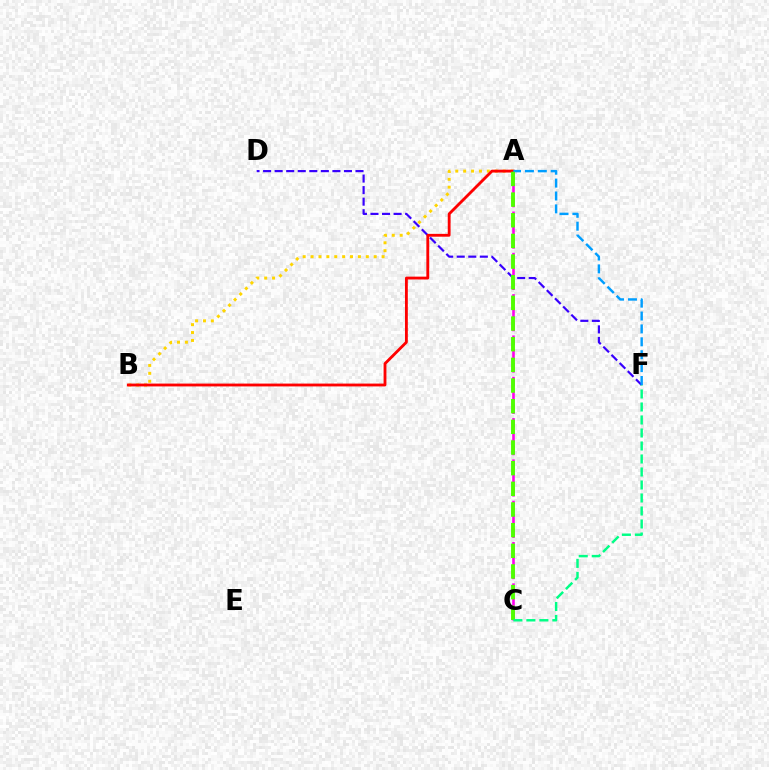{('D', 'F'): [{'color': '#3700ff', 'line_style': 'dashed', 'thickness': 1.57}], ('A', 'B'): [{'color': '#ffd500', 'line_style': 'dotted', 'thickness': 2.14}, {'color': '#ff0000', 'line_style': 'solid', 'thickness': 2.04}], ('A', 'C'): [{'color': '#ff00ed', 'line_style': 'dashed', 'thickness': 1.87}, {'color': '#4fff00', 'line_style': 'dashed', 'thickness': 2.81}], ('A', 'F'): [{'color': '#009eff', 'line_style': 'dashed', 'thickness': 1.75}], ('C', 'F'): [{'color': '#00ff86', 'line_style': 'dashed', 'thickness': 1.77}]}